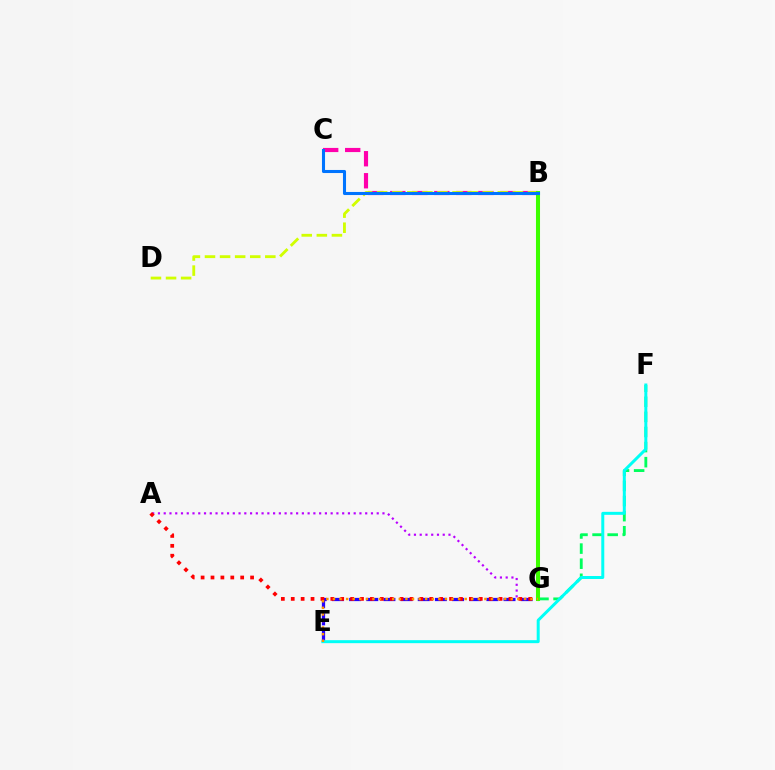{('B', 'C'): [{'color': '#ff00ac', 'line_style': 'dashed', 'thickness': 2.99}, {'color': '#0074ff', 'line_style': 'solid', 'thickness': 2.21}], ('B', 'D'): [{'color': '#d1ff00', 'line_style': 'dashed', 'thickness': 2.05}], ('E', 'G'): [{'color': '#2500ff', 'line_style': 'dashed', 'thickness': 2.33}, {'color': '#ff9400', 'line_style': 'dotted', 'thickness': 1.79}], ('A', 'G'): [{'color': '#b900ff', 'line_style': 'dotted', 'thickness': 1.56}, {'color': '#ff0000', 'line_style': 'dotted', 'thickness': 2.69}], ('F', 'G'): [{'color': '#00ff5c', 'line_style': 'dashed', 'thickness': 2.05}], ('E', 'F'): [{'color': '#00fff6', 'line_style': 'solid', 'thickness': 2.15}], ('B', 'G'): [{'color': '#3dff00', 'line_style': 'solid', 'thickness': 2.91}]}